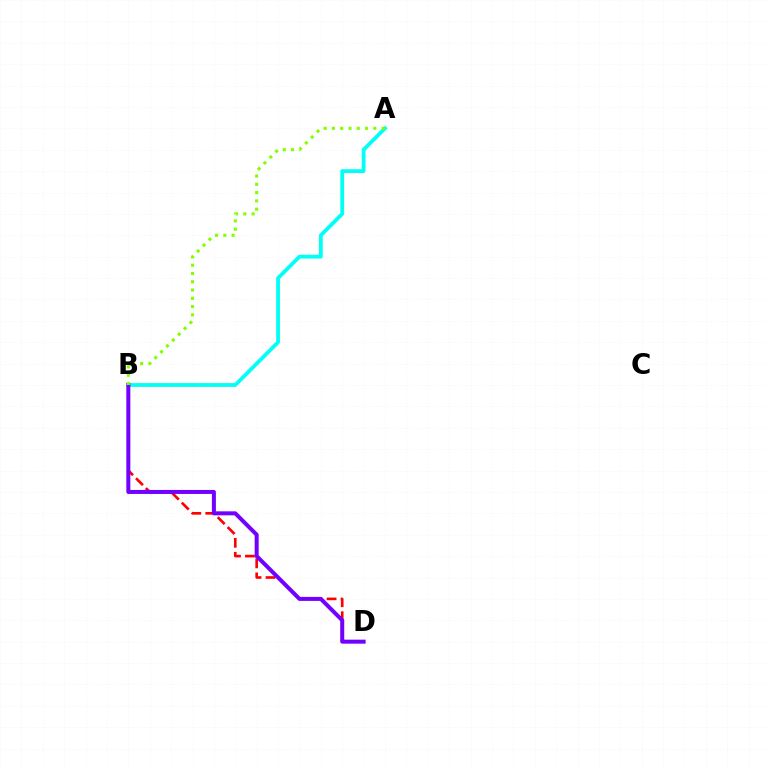{('B', 'D'): [{'color': '#ff0000', 'line_style': 'dashed', 'thickness': 1.9}, {'color': '#7200ff', 'line_style': 'solid', 'thickness': 2.88}], ('A', 'B'): [{'color': '#00fff6', 'line_style': 'solid', 'thickness': 2.73}, {'color': '#84ff00', 'line_style': 'dotted', 'thickness': 2.25}]}